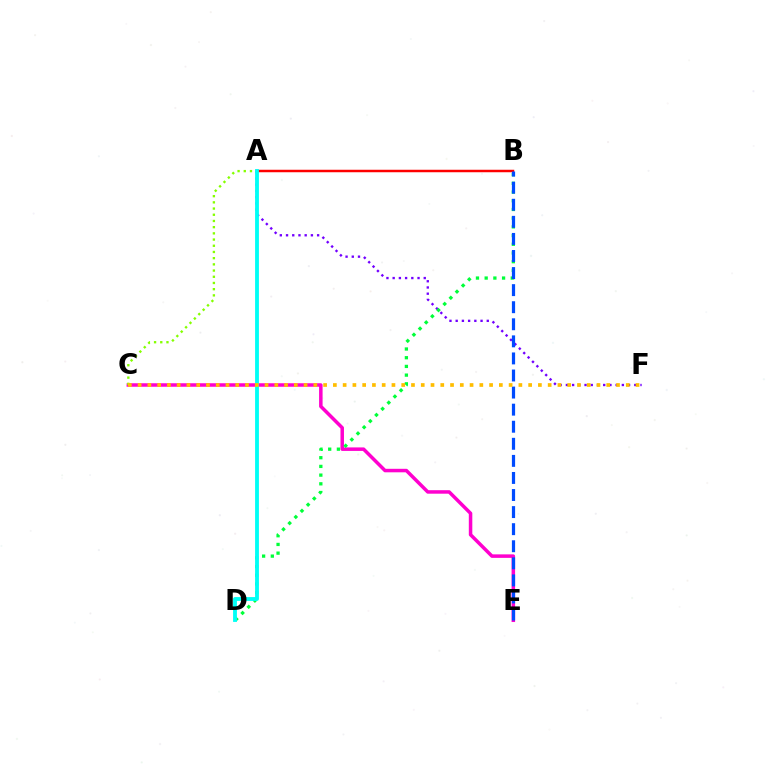{('A', 'B'): [{'color': '#ff0000', 'line_style': 'solid', 'thickness': 1.79}], ('C', 'E'): [{'color': '#ff00cf', 'line_style': 'solid', 'thickness': 2.52}], ('A', 'F'): [{'color': '#7200ff', 'line_style': 'dotted', 'thickness': 1.69}], ('B', 'D'): [{'color': '#00ff39', 'line_style': 'dotted', 'thickness': 2.36}], ('A', 'C'): [{'color': '#84ff00', 'line_style': 'dotted', 'thickness': 1.68}], ('B', 'E'): [{'color': '#004bff', 'line_style': 'dashed', 'thickness': 2.32}], ('A', 'D'): [{'color': '#00fff6', 'line_style': 'solid', 'thickness': 2.76}], ('C', 'F'): [{'color': '#ffbd00', 'line_style': 'dotted', 'thickness': 2.65}]}